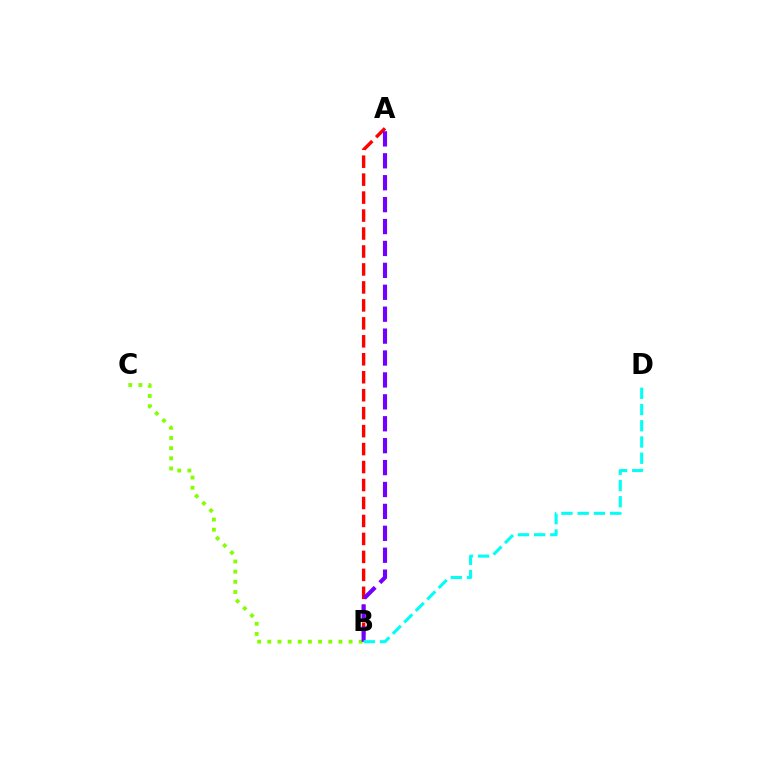{('A', 'B'): [{'color': '#ff0000', 'line_style': 'dashed', 'thickness': 2.44}, {'color': '#7200ff', 'line_style': 'dashed', 'thickness': 2.98}], ('B', 'C'): [{'color': '#84ff00', 'line_style': 'dotted', 'thickness': 2.76}], ('B', 'D'): [{'color': '#00fff6', 'line_style': 'dashed', 'thickness': 2.2}]}